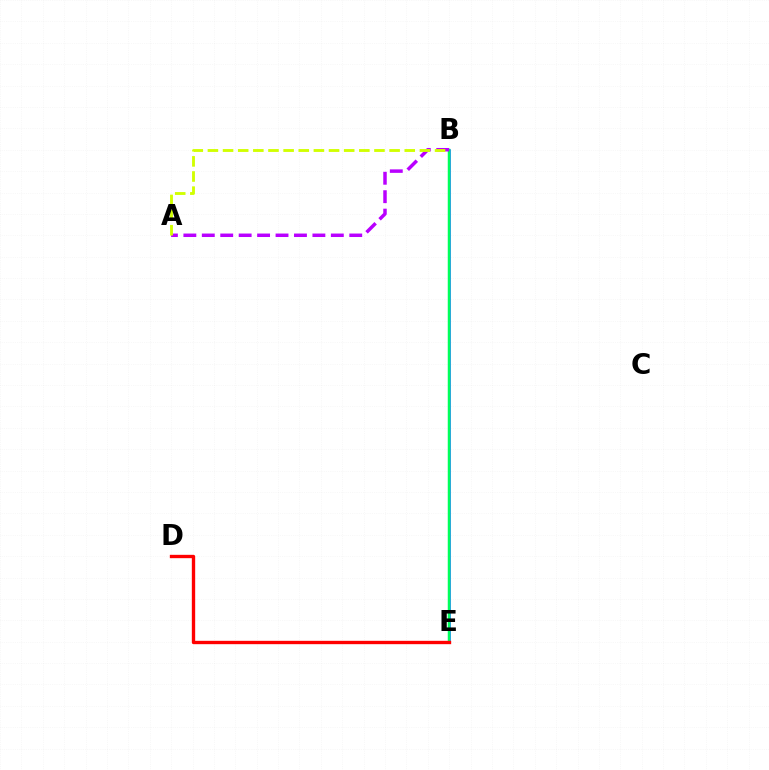{('B', 'E'): [{'color': '#0074ff', 'line_style': 'solid', 'thickness': 1.84}, {'color': '#00ff5c', 'line_style': 'solid', 'thickness': 1.8}], ('A', 'B'): [{'color': '#b900ff', 'line_style': 'dashed', 'thickness': 2.5}, {'color': '#d1ff00', 'line_style': 'dashed', 'thickness': 2.06}], ('D', 'E'): [{'color': '#ff0000', 'line_style': 'solid', 'thickness': 2.41}]}